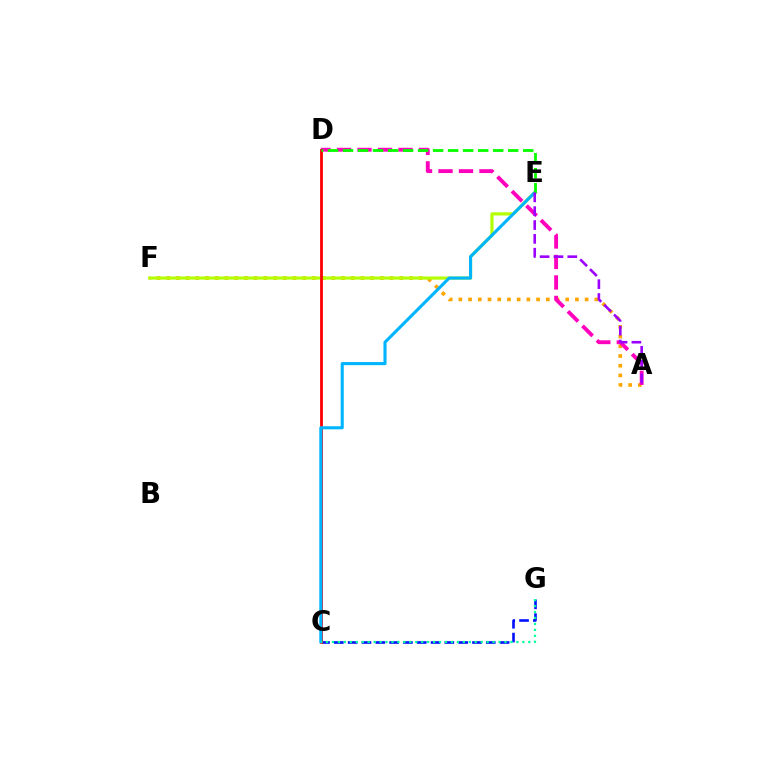{('A', 'F'): [{'color': '#ffa500', 'line_style': 'dotted', 'thickness': 2.64}], ('A', 'D'): [{'color': '#ff00bd', 'line_style': 'dashed', 'thickness': 2.78}], ('E', 'F'): [{'color': '#b3ff00', 'line_style': 'solid', 'thickness': 2.27}], ('C', 'G'): [{'color': '#0010ff', 'line_style': 'dashed', 'thickness': 1.88}, {'color': '#00ff9d', 'line_style': 'dotted', 'thickness': 1.62}], ('C', 'D'): [{'color': '#ff0000', 'line_style': 'solid', 'thickness': 2.0}], ('C', 'E'): [{'color': '#00b5ff', 'line_style': 'solid', 'thickness': 2.23}], ('D', 'E'): [{'color': '#08ff00', 'line_style': 'dashed', 'thickness': 2.04}], ('A', 'E'): [{'color': '#9b00ff', 'line_style': 'dashed', 'thickness': 1.88}]}